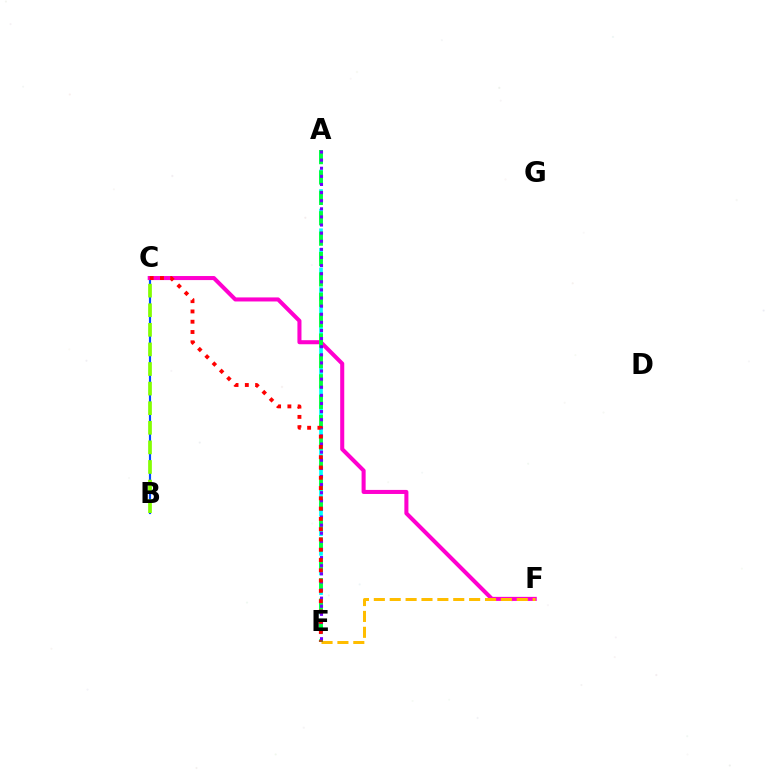{('B', 'C'): [{'color': '#004bff', 'line_style': 'solid', 'thickness': 1.55}, {'color': '#84ff00', 'line_style': 'dashed', 'thickness': 2.66}], ('C', 'F'): [{'color': '#ff00cf', 'line_style': 'solid', 'thickness': 2.92}], ('E', 'F'): [{'color': '#ffbd00', 'line_style': 'dashed', 'thickness': 2.16}], ('A', 'E'): [{'color': '#00fff6', 'line_style': 'dashed', 'thickness': 2.66}, {'color': '#00ff39', 'line_style': 'dashed', 'thickness': 2.77}, {'color': '#7200ff', 'line_style': 'dotted', 'thickness': 2.2}], ('C', 'E'): [{'color': '#ff0000', 'line_style': 'dotted', 'thickness': 2.79}]}